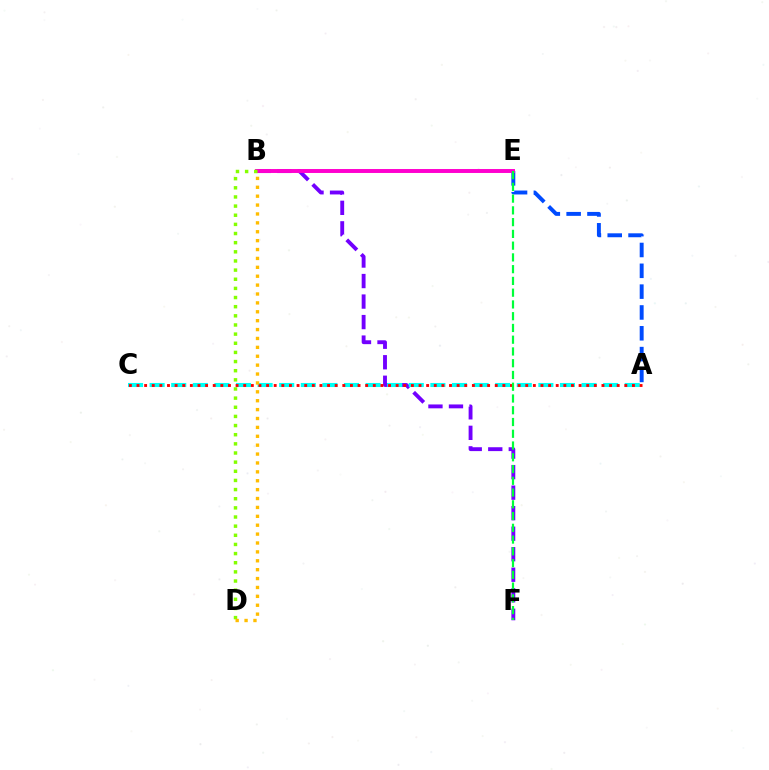{('B', 'F'): [{'color': '#7200ff', 'line_style': 'dashed', 'thickness': 2.79}], ('A', 'C'): [{'color': '#00fff6', 'line_style': 'dashed', 'thickness': 2.93}, {'color': '#ff0000', 'line_style': 'dotted', 'thickness': 2.07}], ('A', 'E'): [{'color': '#004bff', 'line_style': 'dashed', 'thickness': 2.83}], ('B', 'E'): [{'color': '#ff00cf', 'line_style': 'solid', 'thickness': 2.84}], ('E', 'F'): [{'color': '#00ff39', 'line_style': 'dashed', 'thickness': 1.6}], ('B', 'D'): [{'color': '#84ff00', 'line_style': 'dotted', 'thickness': 2.48}, {'color': '#ffbd00', 'line_style': 'dotted', 'thickness': 2.42}]}